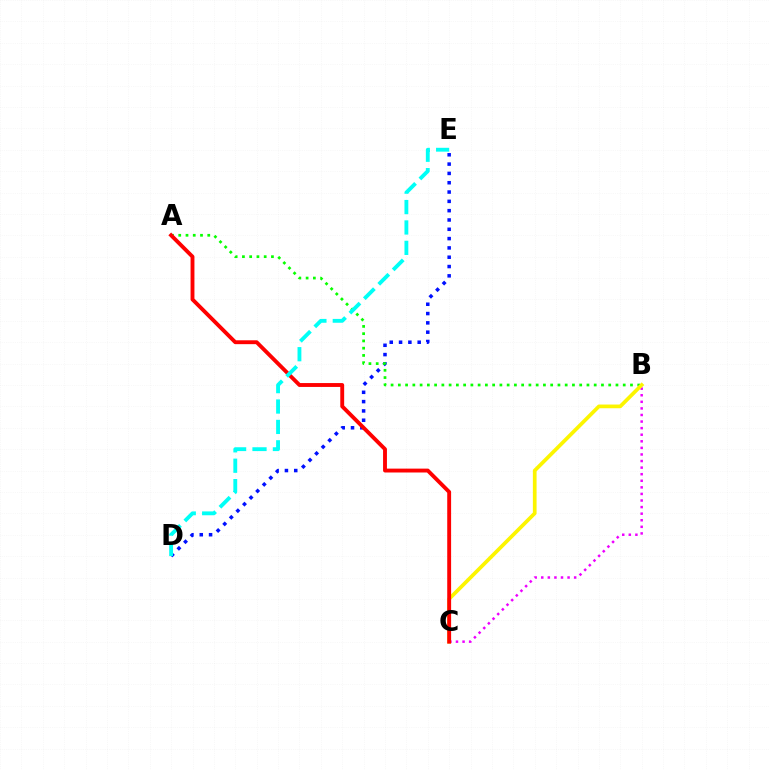{('D', 'E'): [{'color': '#0010ff', 'line_style': 'dotted', 'thickness': 2.53}, {'color': '#00fff6', 'line_style': 'dashed', 'thickness': 2.77}], ('A', 'B'): [{'color': '#08ff00', 'line_style': 'dotted', 'thickness': 1.97}], ('B', 'C'): [{'color': '#ee00ff', 'line_style': 'dotted', 'thickness': 1.79}, {'color': '#fcf500', 'line_style': 'solid', 'thickness': 2.67}], ('A', 'C'): [{'color': '#ff0000', 'line_style': 'solid', 'thickness': 2.79}]}